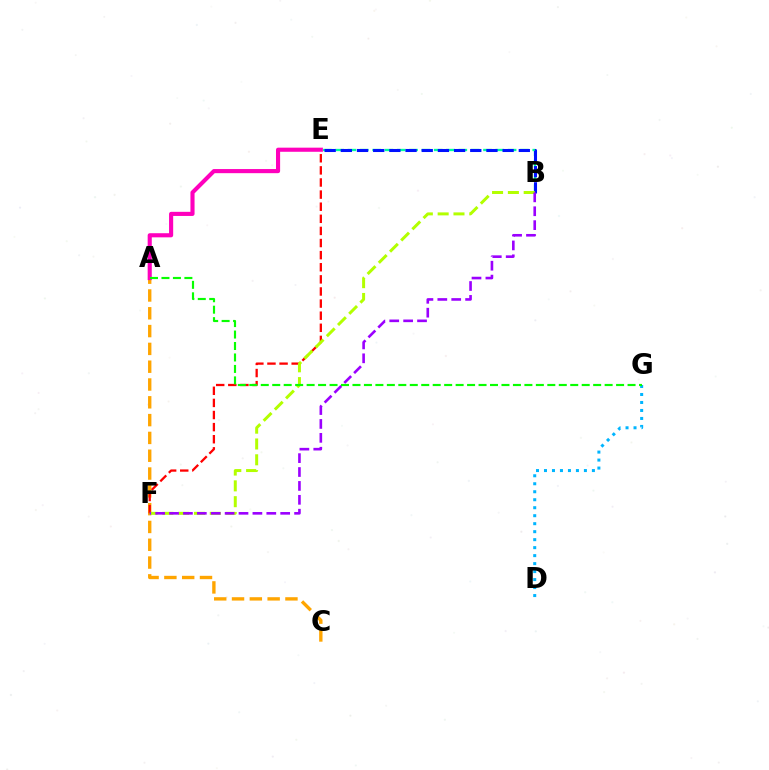{('A', 'C'): [{'color': '#ffa500', 'line_style': 'dashed', 'thickness': 2.42}], ('B', 'E'): [{'color': '#00ff9d', 'line_style': 'dashed', 'thickness': 1.67}, {'color': '#0010ff', 'line_style': 'dashed', 'thickness': 2.2}], ('E', 'F'): [{'color': '#ff0000', 'line_style': 'dashed', 'thickness': 1.64}], ('B', 'F'): [{'color': '#b3ff00', 'line_style': 'dashed', 'thickness': 2.15}, {'color': '#9b00ff', 'line_style': 'dashed', 'thickness': 1.89}], ('A', 'E'): [{'color': '#ff00bd', 'line_style': 'solid', 'thickness': 2.97}], ('D', 'G'): [{'color': '#00b5ff', 'line_style': 'dotted', 'thickness': 2.17}], ('A', 'G'): [{'color': '#08ff00', 'line_style': 'dashed', 'thickness': 1.56}]}